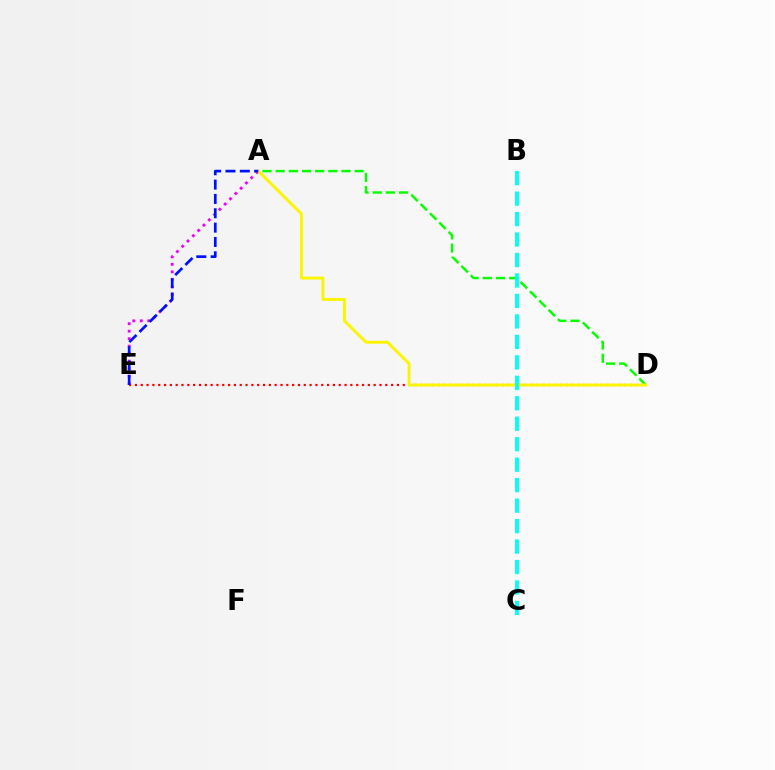{('A', 'E'): [{'color': '#ee00ff', 'line_style': 'dotted', 'thickness': 2.03}, {'color': '#0010ff', 'line_style': 'dashed', 'thickness': 1.95}], ('D', 'E'): [{'color': '#ff0000', 'line_style': 'dotted', 'thickness': 1.58}], ('A', 'D'): [{'color': '#08ff00', 'line_style': 'dashed', 'thickness': 1.79}, {'color': '#fcf500', 'line_style': 'solid', 'thickness': 2.11}], ('B', 'C'): [{'color': '#00fff6', 'line_style': 'dashed', 'thickness': 2.78}]}